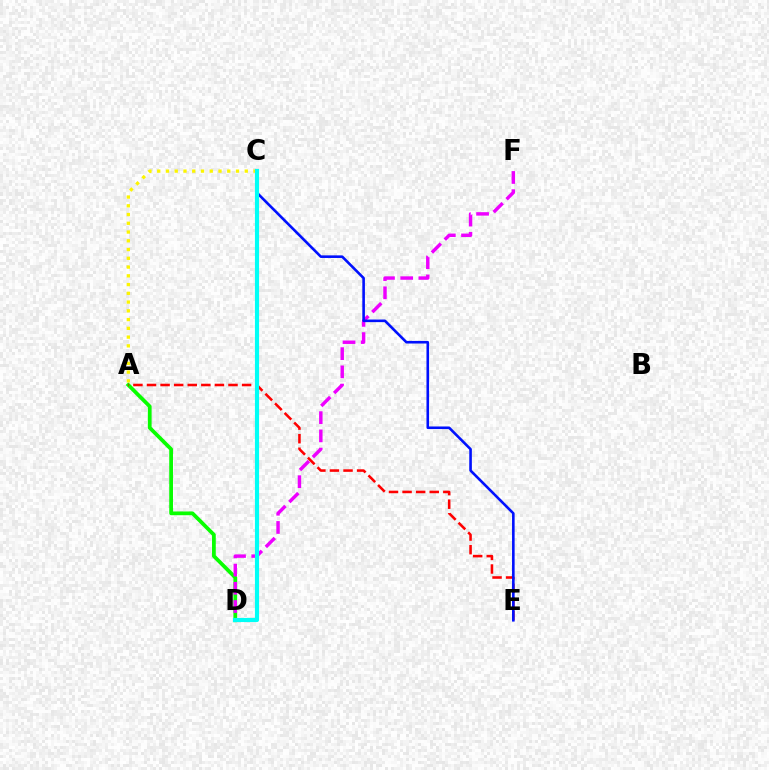{('A', 'D'): [{'color': '#08ff00', 'line_style': 'solid', 'thickness': 2.7}], ('A', 'C'): [{'color': '#fcf500', 'line_style': 'dotted', 'thickness': 2.38}], ('A', 'E'): [{'color': '#ff0000', 'line_style': 'dashed', 'thickness': 1.85}], ('D', 'F'): [{'color': '#ee00ff', 'line_style': 'dashed', 'thickness': 2.47}], ('C', 'E'): [{'color': '#0010ff', 'line_style': 'solid', 'thickness': 1.87}], ('C', 'D'): [{'color': '#00fff6', 'line_style': 'solid', 'thickness': 2.98}]}